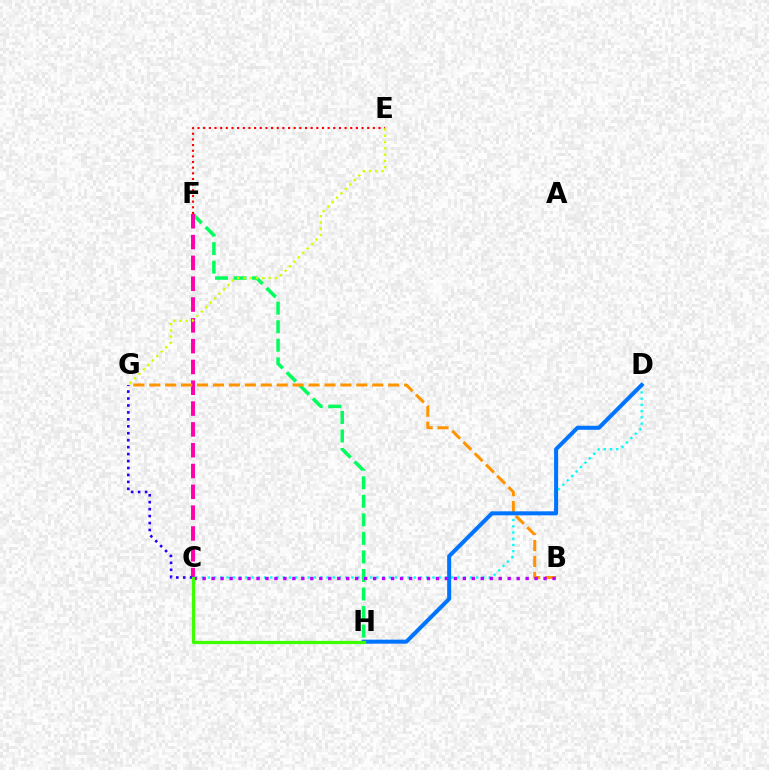{('F', 'H'): [{'color': '#00ff5c', 'line_style': 'dashed', 'thickness': 2.52}], ('C', 'F'): [{'color': '#ff00ac', 'line_style': 'dashed', 'thickness': 2.83}], ('B', 'G'): [{'color': '#ff9400', 'line_style': 'dashed', 'thickness': 2.16}], ('E', 'F'): [{'color': '#ff0000', 'line_style': 'dotted', 'thickness': 1.54}], ('C', 'G'): [{'color': '#2500ff', 'line_style': 'dotted', 'thickness': 1.89}], ('C', 'D'): [{'color': '#00fff6', 'line_style': 'dotted', 'thickness': 1.7}], ('B', 'C'): [{'color': '#b900ff', 'line_style': 'dotted', 'thickness': 2.44}], ('D', 'H'): [{'color': '#0074ff', 'line_style': 'solid', 'thickness': 2.89}], ('C', 'H'): [{'color': '#3dff00', 'line_style': 'solid', 'thickness': 2.34}], ('E', 'G'): [{'color': '#d1ff00', 'line_style': 'dotted', 'thickness': 1.71}]}